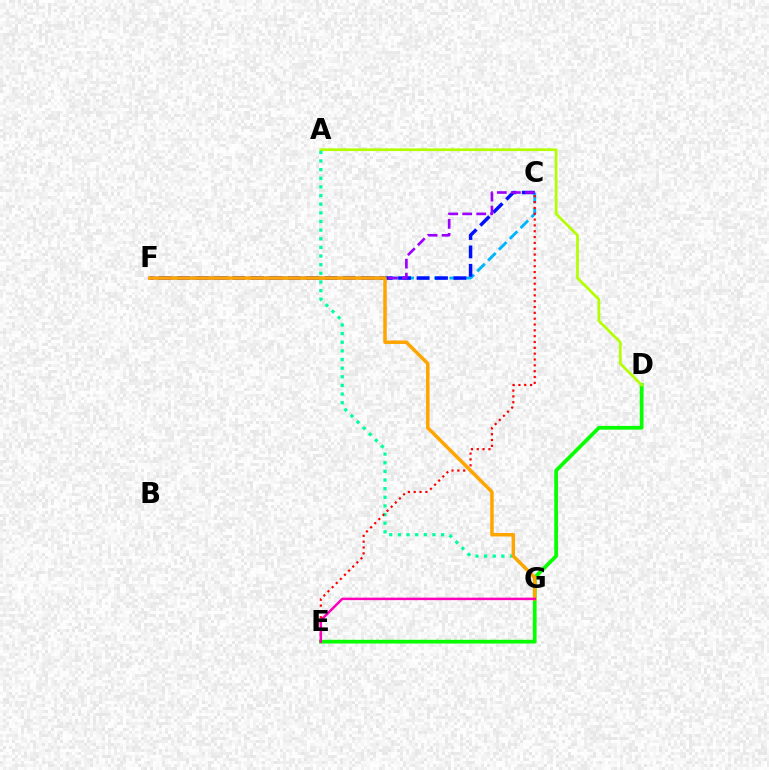{('C', 'F'): [{'color': '#00b5ff', 'line_style': 'dashed', 'thickness': 2.08}, {'color': '#0010ff', 'line_style': 'dashed', 'thickness': 2.5}, {'color': '#9b00ff', 'line_style': 'dashed', 'thickness': 1.9}], ('D', 'E'): [{'color': '#08ff00', 'line_style': 'solid', 'thickness': 2.69}], ('A', 'D'): [{'color': '#b3ff00', 'line_style': 'solid', 'thickness': 1.95}], ('A', 'G'): [{'color': '#00ff9d', 'line_style': 'dotted', 'thickness': 2.35}], ('C', 'E'): [{'color': '#ff0000', 'line_style': 'dotted', 'thickness': 1.58}], ('F', 'G'): [{'color': '#ffa500', 'line_style': 'solid', 'thickness': 2.51}], ('E', 'G'): [{'color': '#ff00bd', 'line_style': 'solid', 'thickness': 1.79}]}